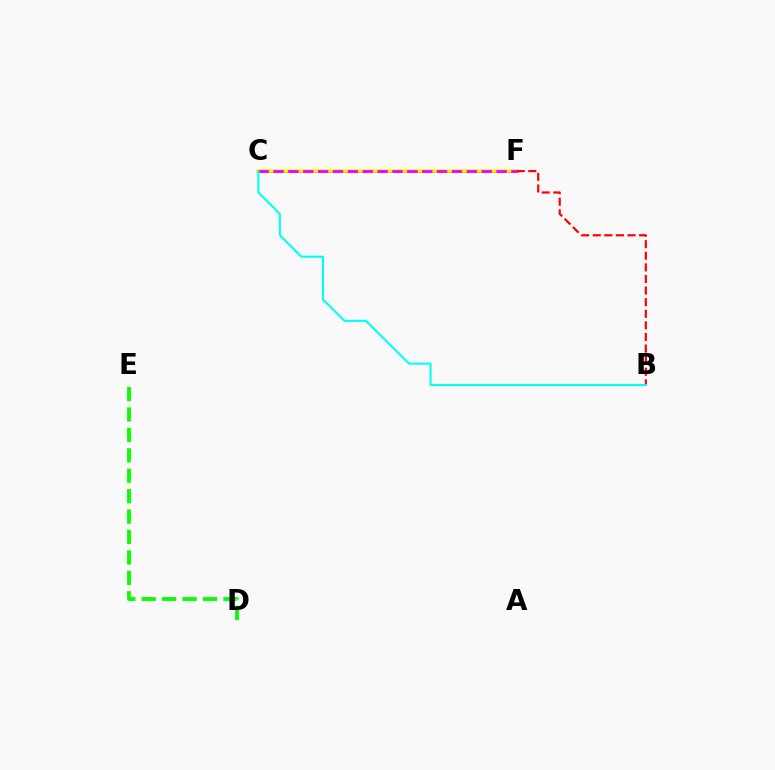{('C', 'F'): [{'color': '#0010ff', 'line_style': 'solid', 'thickness': 2.14}, {'color': '#fcf500', 'line_style': 'solid', 'thickness': 2.62}, {'color': '#ee00ff', 'line_style': 'dashed', 'thickness': 2.02}], ('D', 'E'): [{'color': '#08ff00', 'line_style': 'dashed', 'thickness': 2.77}], ('B', 'F'): [{'color': '#ff0000', 'line_style': 'dashed', 'thickness': 1.58}], ('B', 'C'): [{'color': '#00fff6', 'line_style': 'solid', 'thickness': 1.5}]}